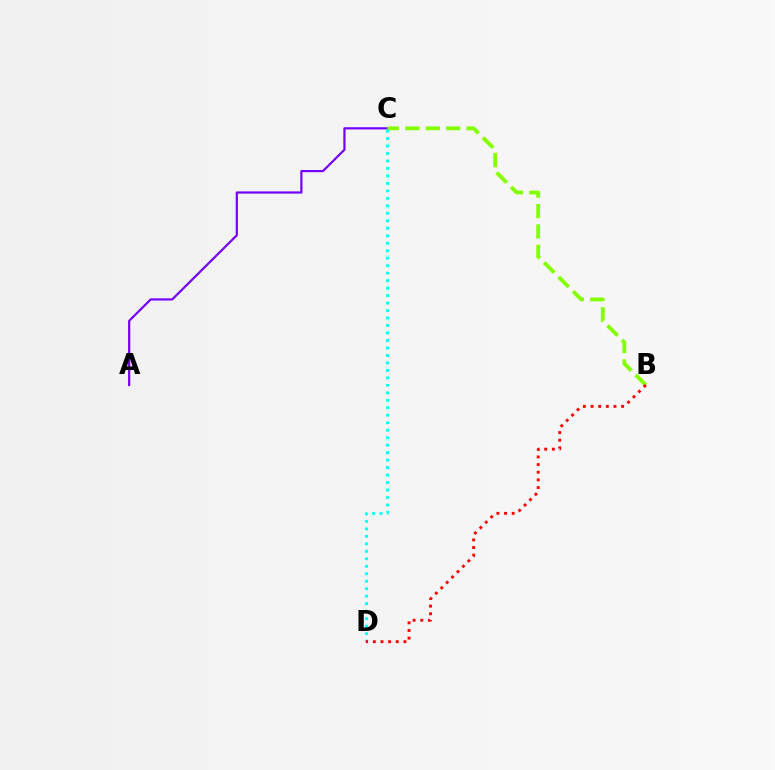{('A', 'C'): [{'color': '#7200ff', 'line_style': 'solid', 'thickness': 1.58}], ('B', 'C'): [{'color': '#84ff00', 'line_style': 'dashed', 'thickness': 2.77}], ('C', 'D'): [{'color': '#00fff6', 'line_style': 'dotted', 'thickness': 2.03}], ('B', 'D'): [{'color': '#ff0000', 'line_style': 'dotted', 'thickness': 2.08}]}